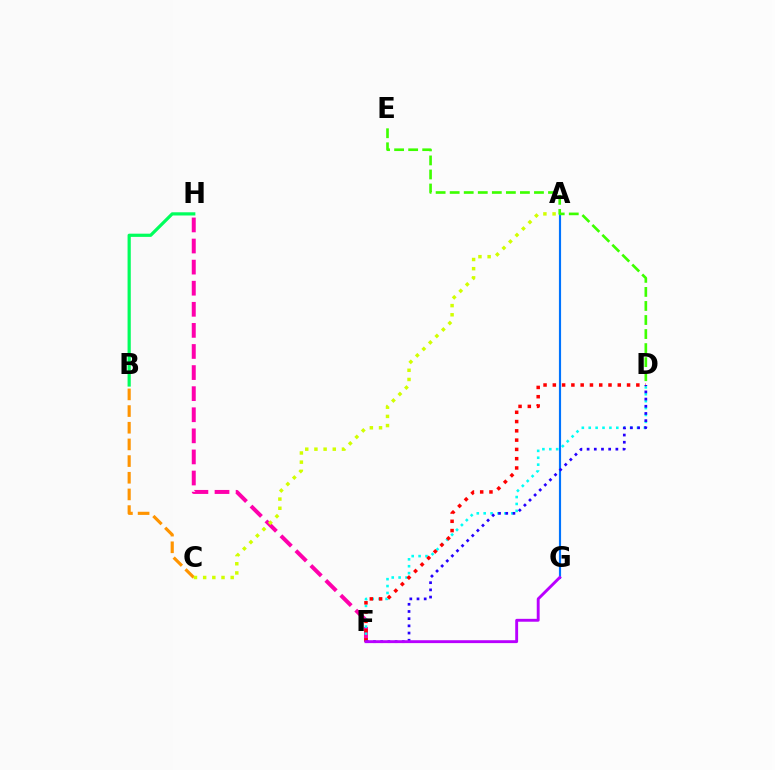{('F', 'H'): [{'color': '#ff00ac', 'line_style': 'dashed', 'thickness': 2.87}], ('D', 'F'): [{'color': '#00fff6', 'line_style': 'dotted', 'thickness': 1.87}, {'color': '#ff0000', 'line_style': 'dotted', 'thickness': 2.52}, {'color': '#2500ff', 'line_style': 'dotted', 'thickness': 1.95}], ('A', 'G'): [{'color': '#0074ff', 'line_style': 'solid', 'thickness': 1.55}], ('F', 'G'): [{'color': '#b900ff', 'line_style': 'solid', 'thickness': 2.08}], ('D', 'E'): [{'color': '#3dff00', 'line_style': 'dashed', 'thickness': 1.91}], ('B', 'H'): [{'color': '#00ff5c', 'line_style': 'solid', 'thickness': 2.31}], ('B', 'C'): [{'color': '#ff9400', 'line_style': 'dashed', 'thickness': 2.26}], ('A', 'C'): [{'color': '#d1ff00', 'line_style': 'dotted', 'thickness': 2.49}]}